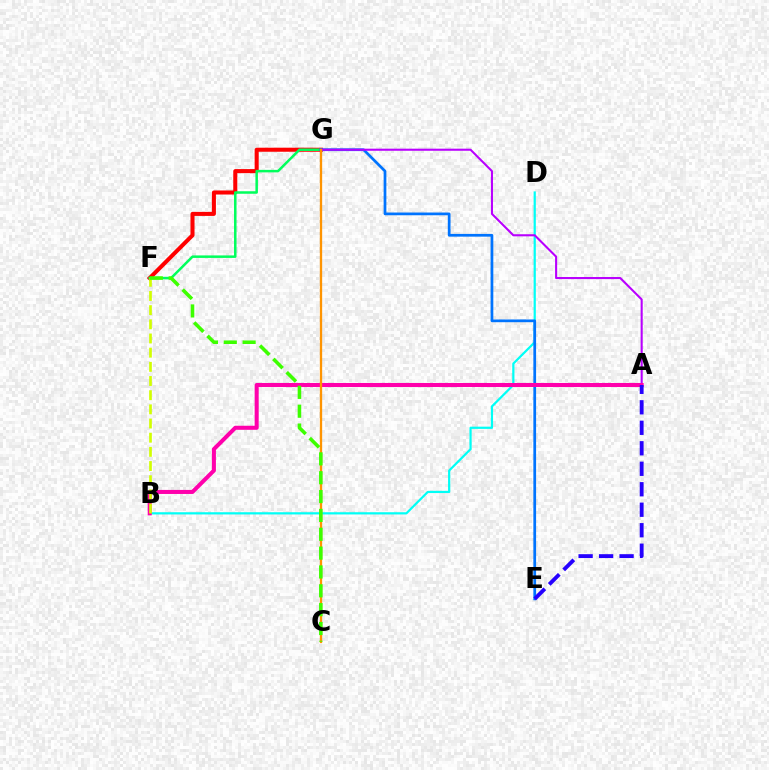{('B', 'D'): [{'color': '#00fff6', 'line_style': 'solid', 'thickness': 1.6}], ('F', 'G'): [{'color': '#ff0000', 'line_style': 'solid', 'thickness': 2.91}, {'color': '#00ff5c', 'line_style': 'solid', 'thickness': 1.8}], ('E', 'G'): [{'color': '#0074ff', 'line_style': 'solid', 'thickness': 1.97}], ('A', 'G'): [{'color': '#b900ff', 'line_style': 'solid', 'thickness': 1.51}], ('A', 'B'): [{'color': '#ff00ac', 'line_style': 'solid', 'thickness': 2.91}], ('C', 'G'): [{'color': '#ff9400', 'line_style': 'solid', 'thickness': 1.66}], ('A', 'E'): [{'color': '#2500ff', 'line_style': 'dashed', 'thickness': 2.78}], ('B', 'F'): [{'color': '#d1ff00', 'line_style': 'dashed', 'thickness': 1.93}], ('C', 'F'): [{'color': '#3dff00', 'line_style': 'dashed', 'thickness': 2.56}]}